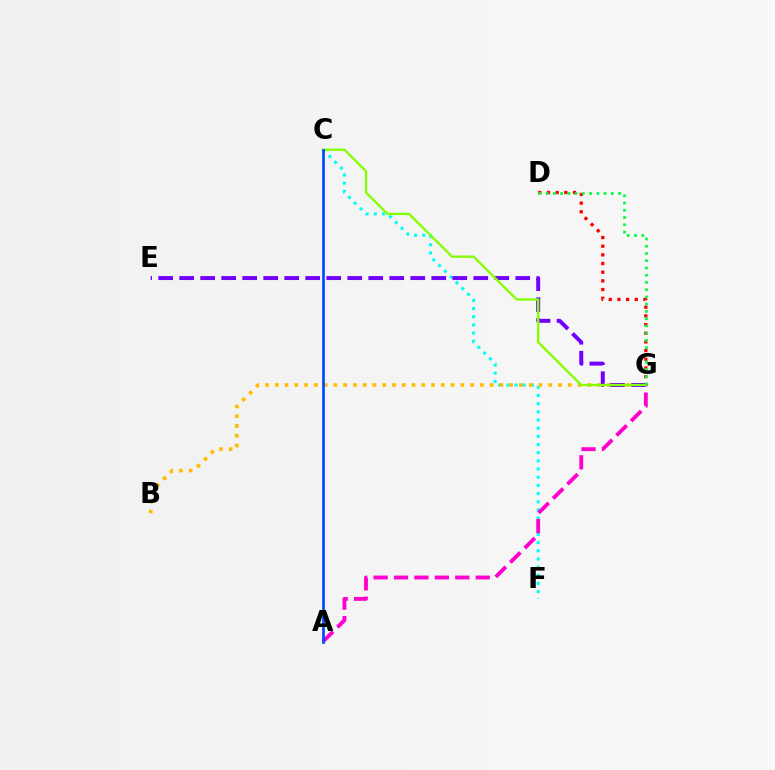{('C', 'F'): [{'color': '#00fff6', 'line_style': 'dotted', 'thickness': 2.22}], ('A', 'G'): [{'color': '#ff00cf', 'line_style': 'dashed', 'thickness': 2.78}], ('B', 'G'): [{'color': '#ffbd00', 'line_style': 'dotted', 'thickness': 2.65}], ('D', 'G'): [{'color': '#ff0000', 'line_style': 'dotted', 'thickness': 2.36}, {'color': '#00ff39', 'line_style': 'dotted', 'thickness': 1.97}], ('E', 'G'): [{'color': '#7200ff', 'line_style': 'dashed', 'thickness': 2.85}], ('C', 'G'): [{'color': '#84ff00', 'line_style': 'solid', 'thickness': 1.67}], ('A', 'C'): [{'color': '#004bff', 'line_style': 'solid', 'thickness': 1.96}]}